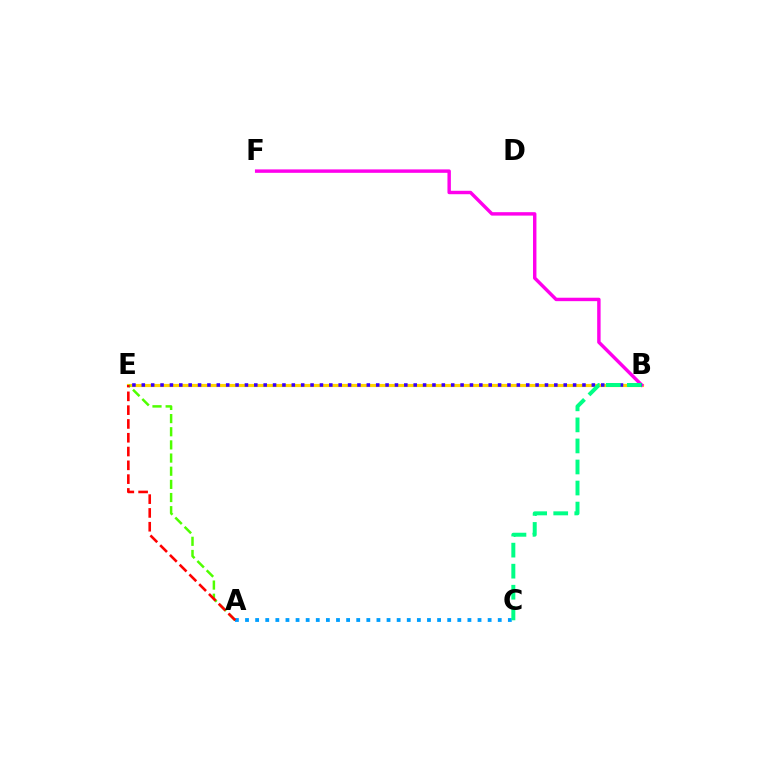{('B', 'E'): [{'color': '#ffd500', 'line_style': 'solid', 'thickness': 2.27}, {'color': '#3700ff', 'line_style': 'dotted', 'thickness': 2.55}], ('B', 'F'): [{'color': '#ff00ed', 'line_style': 'solid', 'thickness': 2.47}], ('A', 'E'): [{'color': '#4fff00', 'line_style': 'dashed', 'thickness': 1.79}, {'color': '#ff0000', 'line_style': 'dashed', 'thickness': 1.87}], ('A', 'C'): [{'color': '#009eff', 'line_style': 'dotted', 'thickness': 2.75}], ('B', 'C'): [{'color': '#00ff86', 'line_style': 'dashed', 'thickness': 2.86}]}